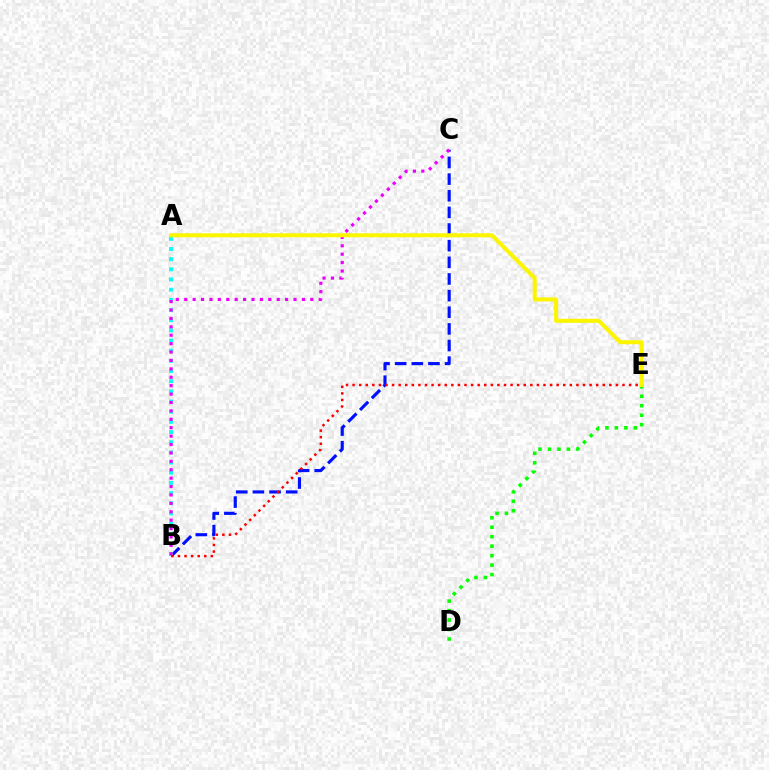{('B', 'C'): [{'color': '#0010ff', 'line_style': 'dashed', 'thickness': 2.26}, {'color': '#ee00ff', 'line_style': 'dotted', 'thickness': 2.28}], ('A', 'B'): [{'color': '#00fff6', 'line_style': 'dotted', 'thickness': 2.76}], ('B', 'E'): [{'color': '#ff0000', 'line_style': 'dotted', 'thickness': 1.79}], ('D', 'E'): [{'color': '#08ff00', 'line_style': 'dotted', 'thickness': 2.57}], ('A', 'E'): [{'color': '#fcf500', 'line_style': 'solid', 'thickness': 2.9}]}